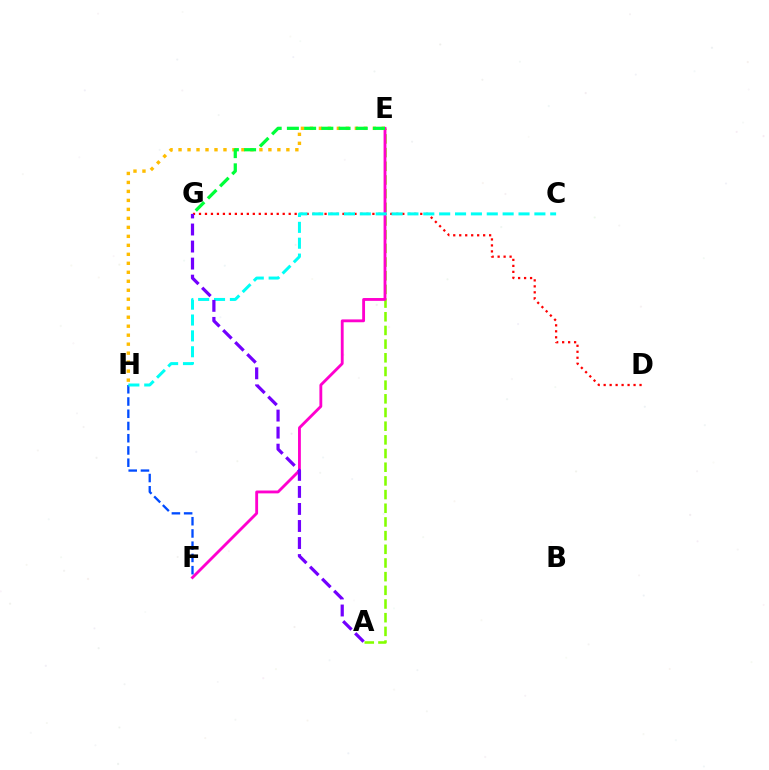{('A', 'E'): [{'color': '#84ff00', 'line_style': 'dashed', 'thickness': 1.86}], ('D', 'G'): [{'color': '#ff0000', 'line_style': 'dotted', 'thickness': 1.62}], ('E', 'F'): [{'color': '#ff00cf', 'line_style': 'solid', 'thickness': 2.05}], ('F', 'H'): [{'color': '#004bff', 'line_style': 'dashed', 'thickness': 1.66}], ('C', 'H'): [{'color': '#00fff6', 'line_style': 'dashed', 'thickness': 2.16}], ('E', 'H'): [{'color': '#ffbd00', 'line_style': 'dotted', 'thickness': 2.44}], ('E', 'G'): [{'color': '#00ff39', 'line_style': 'dashed', 'thickness': 2.34}], ('A', 'G'): [{'color': '#7200ff', 'line_style': 'dashed', 'thickness': 2.31}]}